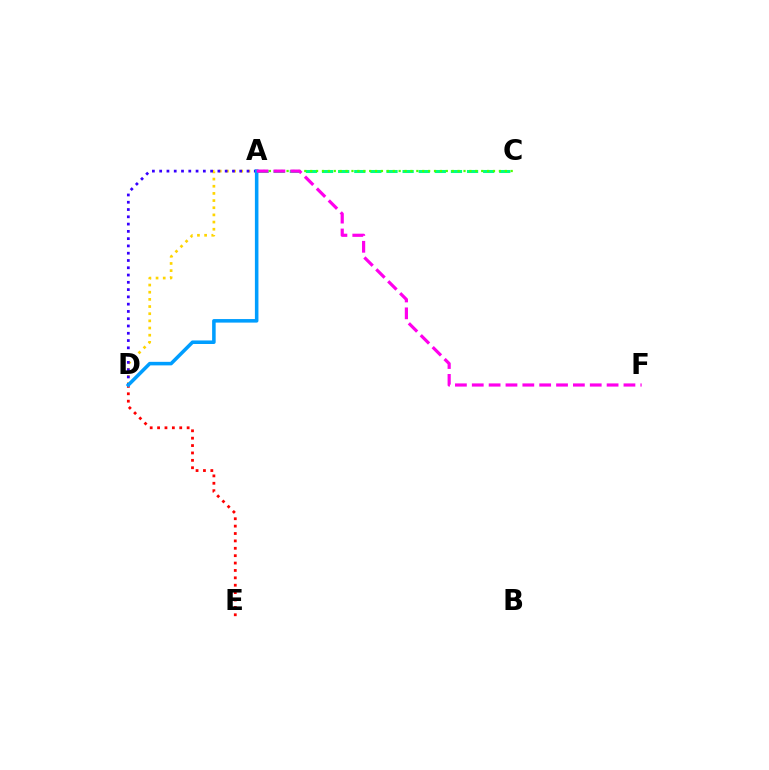{('A', 'C'): [{'color': '#00ff86', 'line_style': 'dashed', 'thickness': 2.19}, {'color': '#4fff00', 'line_style': 'dotted', 'thickness': 1.6}], ('A', 'D'): [{'color': '#ffd500', 'line_style': 'dotted', 'thickness': 1.95}, {'color': '#3700ff', 'line_style': 'dotted', 'thickness': 1.98}, {'color': '#009eff', 'line_style': 'solid', 'thickness': 2.55}], ('D', 'E'): [{'color': '#ff0000', 'line_style': 'dotted', 'thickness': 2.01}], ('A', 'F'): [{'color': '#ff00ed', 'line_style': 'dashed', 'thickness': 2.29}]}